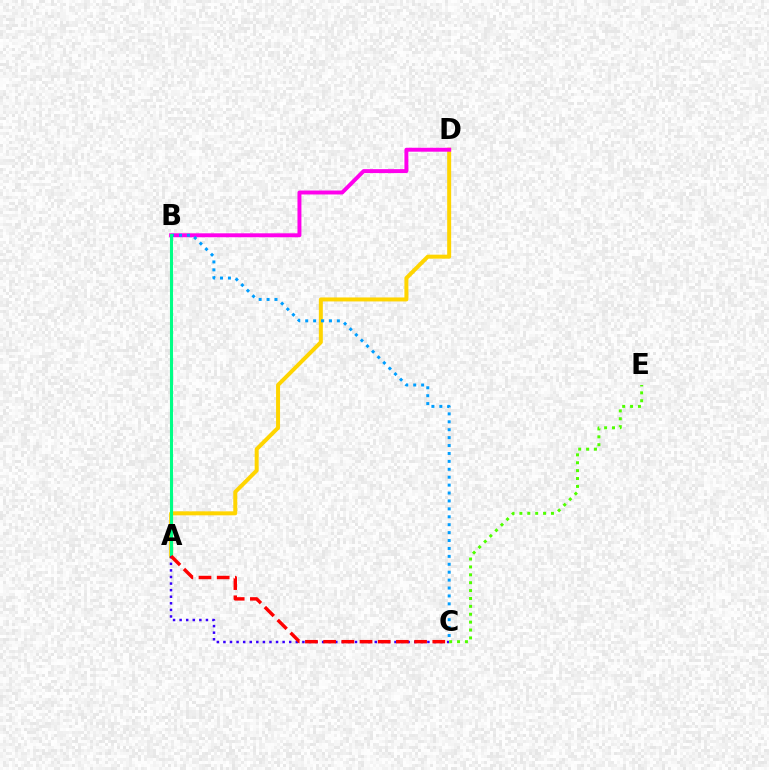{('C', 'E'): [{'color': '#4fff00', 'line_style': 'dotted', 'thickness': 2.14}], ('A', 'D'): [{'color': '#ffd500', 'line_style': 'solid', 'thickness': 2.87}], ('B', 'D'): [{'color': '#ff00ed', 'line_style': 'solid', 'thickness': 2.83}], ('B', 'C'): [{'color': '#009eff', 'line_style': 'dotted', 'thickness': 2.15}], ('A', 'B'): [{'color': '#00ff86', 'line_style': 'solid', 'thickness': 2.22}], ('A', 'C'): [{'color': '#3700ff', 'line_style': 'dotted', 'thickness': 1.79}, {'color': '#ff0000', 'line_style': 'dashed', 'thickness': 2.47}]}